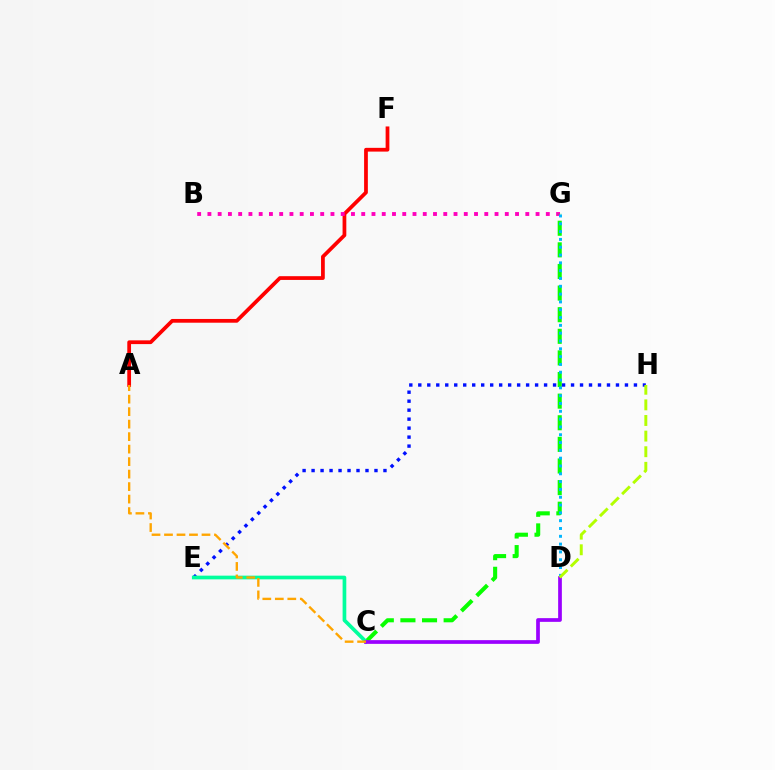{('A', 'F'): [{'color': '#ff0000', 'line_style': 'solid', 'thickness': 2.7}], ('B', 'G'): [{'color': '#ff00bd', 'line_style': 'dotted', 'thickness': 2.79}], ('C', 'G'): [{'color': '#08ff00', 'line_style': 'dashed', 'thickness': 2.94}], ('E', 'H'): [{'color': '#0010ff', 'line_style': 'dotted', 'thickness': 2.44}], ('C', 'E'): [{'color': '#00ff9d', 'line_style': 'solid', 'thickness': 2.65}], ('D', 'G'): [{'color': '#00b5ff', 'line_style': 'dotted', 'thickness': 2.12}], ('C', 'D'): [{'color': '#9b00ff', 'line_style': 'solid', 'thickness': 2.67}], ('D', 'H'): [{'color': '#b3ff00', 'line_style': 'dashed', 'thickness': 2.12}], ('A', 'C'): [{'color': '#ffa500', 'line_style': 'dashed', 'thickness': 1.7}]}